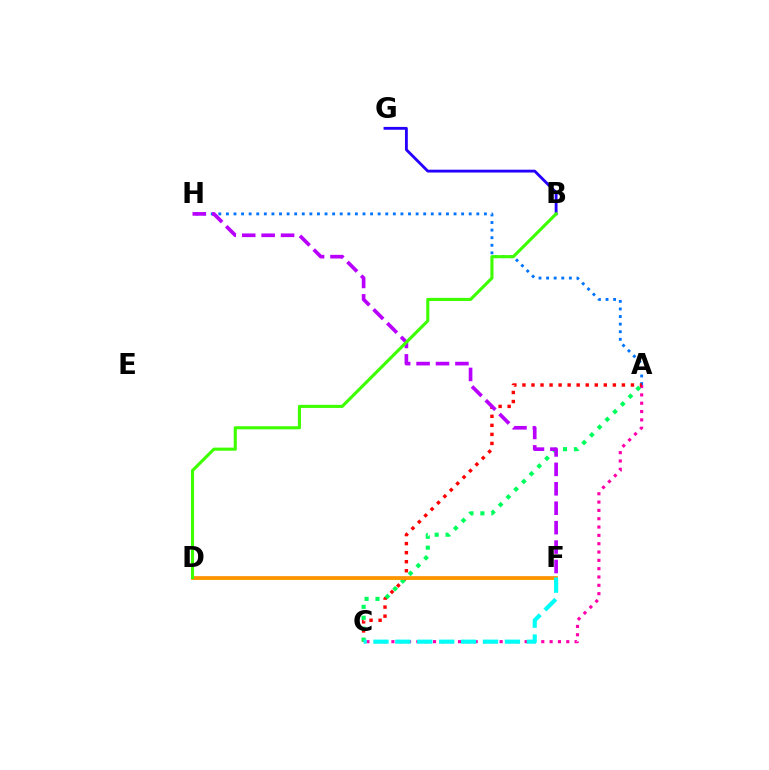{('D', 'F'): [{'color': '#d1ff00', 'line_style': 'solid', 'thickness': 1.91}, {'color': '#ff9400', 'line_style': 'solid', 'thickness': 2.68}], ('A', 'C'): [{'color': '#ff00ac', 'line_style': 'dotted', 'thickness': 2.26}, {'color': '#ff0000', 'line_style': 'dotted', 'thickness': 2.46}, {'color': '#00ff5c', 'line_style': 'dotted', 'thickness': 2.97}], ('A', 'H'): [{'color': '#0074ff', 'line_style': 'dotted', 'thickness': 2.06}], ('F', 'H'): [{'color': '#b900ff', 'line_style': 'dashed', 'thickness': 2.64}], ('B', 'G'): [{'color': '#2500ff', 'line_style': 'solid', 'thickness': 2.04}], ('C', 'F'): [{'color': '#00fff6', 'line_style': 'dashed', 'thickness': 2.98}], ('B', 'D'): [{'color': '#3dff00', 'line_style': 'solid', 'thickness': 2.23}]}